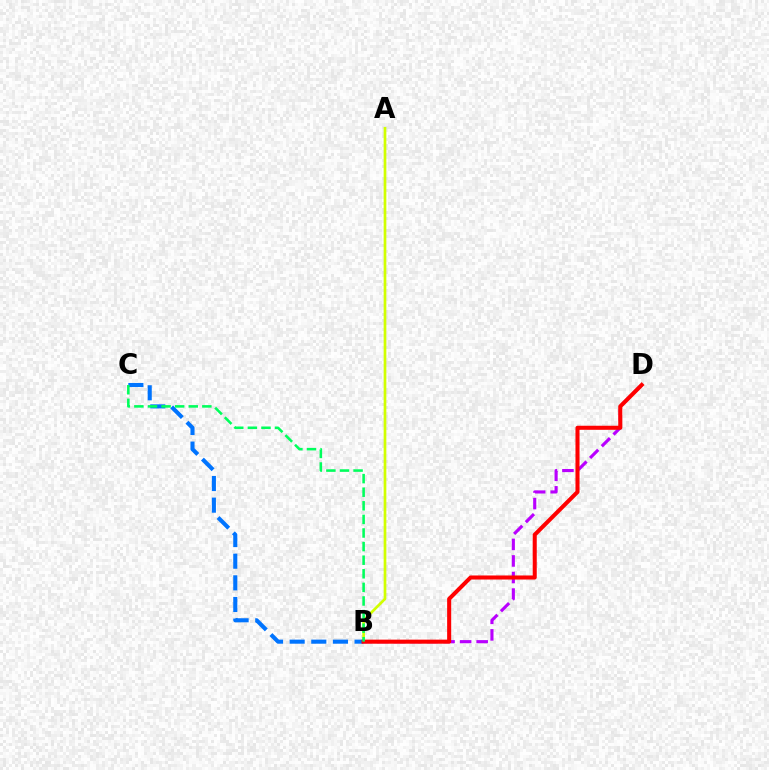{('B', 'D'): [{'color': '#b900ff', 'line_style': 'dashed', 'thickness': 2.25}, {'color': '#ff0000', 'line_style': 'solid', 'thickness': 2.92}], ('A', 'B'): [{'color': '#d1ff00', 'line_style': 'solid', 'thickness': 1.94}], ('B', 'C'): [{'color': '#0074ff', 'line_style': 'dashed', 'thickness': 2.94}, {'color': '#00ff5c', 'line_style': 'dashed', 'thickness': 1.85}]}